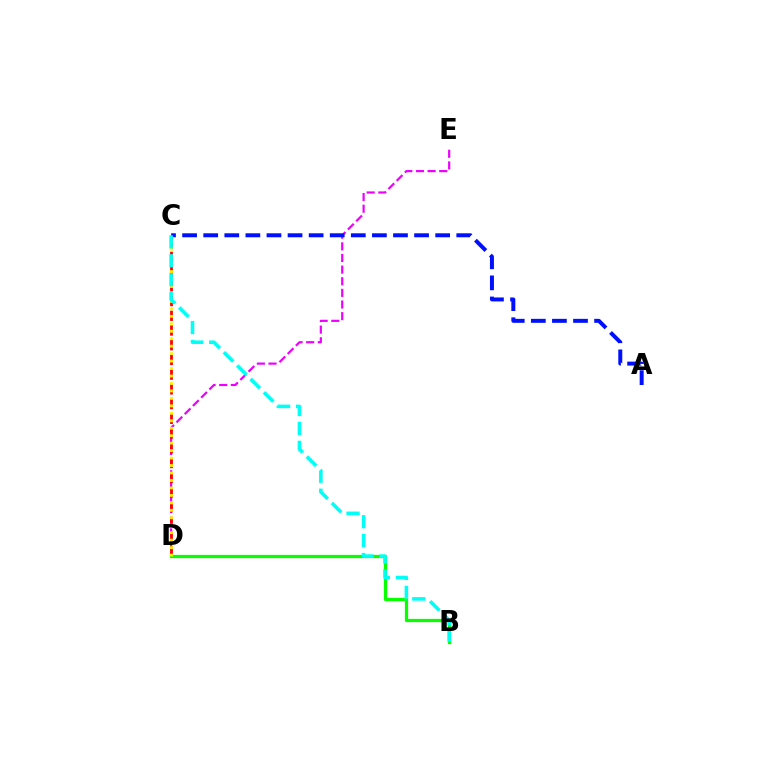{('D', 'E'): [{'color': '#ee00ff', 'line_style': 'dashed', 'thickness': 1.58}], ('C', 'D'): [{'color': '#ff0000', 'line_style': 'dashed', 'thickness': 2.0}, {'color': '#fcf500', 'line_style': 'dotted', 'thickness': 2.03}], ('B', 'D'): [{'color': '#08ff00', 'line_style': 'solid', 'thickness': 2.34}], ('A', 'C'): [{'color': '#0010ff', 'line_style': 'dashed', 'thickness': 2.86}], ('B', 'C'): [{'color': '#00fff6', 'line_style': 'dashed', 'thickness': 2.57}]}